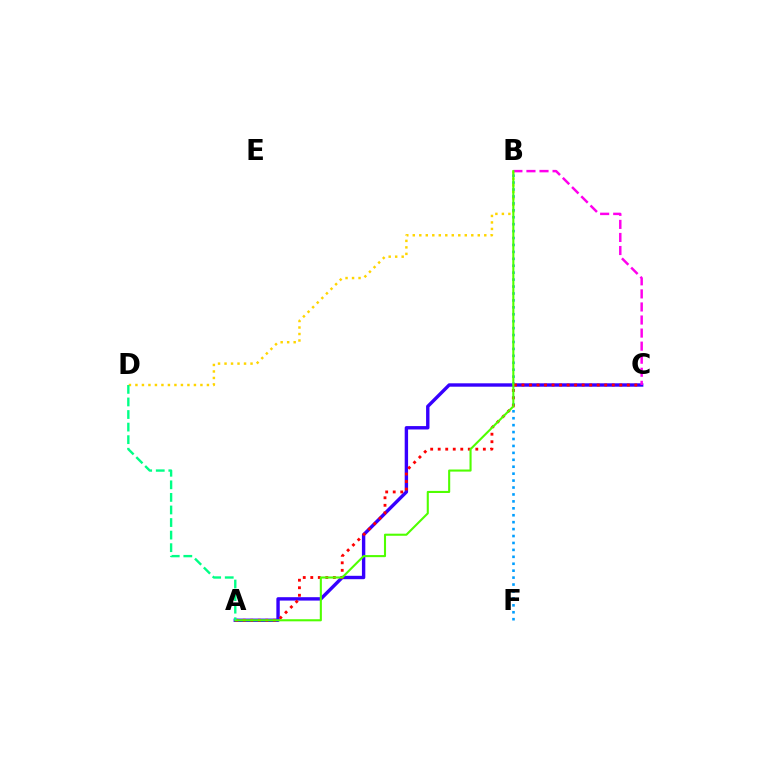{('A', 'C'): [{'color': '#3700ff', 'line_style': 'solid', 'thickness': 2.44}, {'color': '#ff0000', 'line_style': 'dotted', 'thickness': 2.04}], ('B', 'D'): [{'color': '#ffd500', 'line_style': 'dotted', 'thickness': 1.77}], ('B', 'F'): [{'color': '#009eff', 'line_style': 'dotted', 'thickness': 1.88}], ('B', 'C'): [{'color': '#ff00ed', 'line_style': 'dashed', 'thickness': 1.77}], ('A', 'B'): [{'color': '#4fff00', 'line_style': 'solid', 'thickness': 1.51}], ('A', 'D'): [{'color': '#00ff86', 'line_style': 'dashed', 'thickness': 1.71}]}